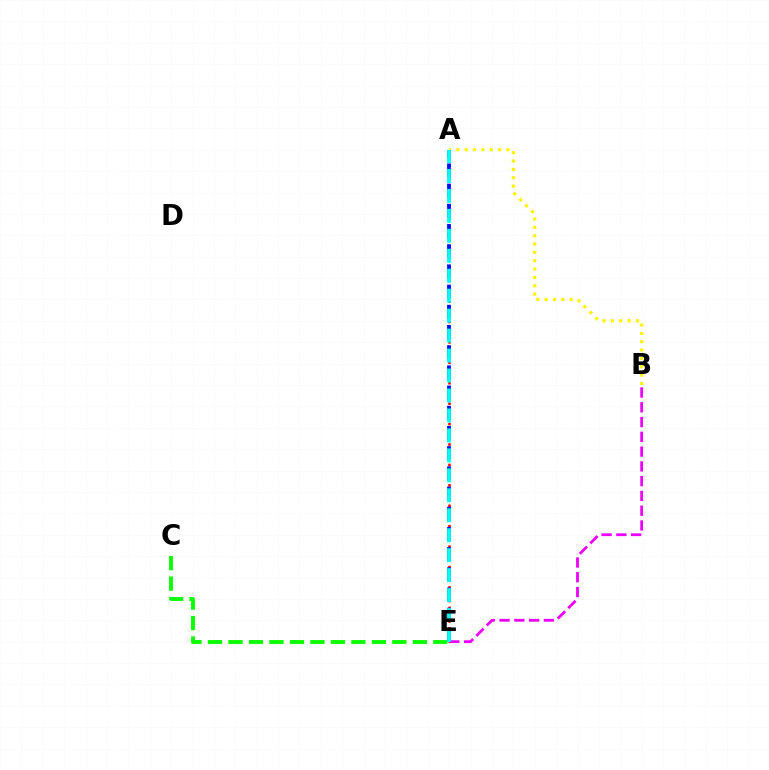{('B', 'E'): [{'color': '#ee00ff', 'line_style': 'dashed', 'thickness': 2.01}], ('A', 'E'): [{'color': '#ff0000', 'line_style': 'dotted', 'thickness': 1.85}, {'color': '#0010ff', 'line_style': 'dashed', 'thickness': 2.74}, {'color': '#00fff6', 'line_style': 'dashed', 'thickness': 2.71}], ('C', 'E'): [{'color': '#08ff00', 'line_style': 'dashed', 'thickness': 2.78}], ('A', 'B'): [{'color': '#fcf500', 'line_style': 'dotted', 'thickness': 2.27}]}